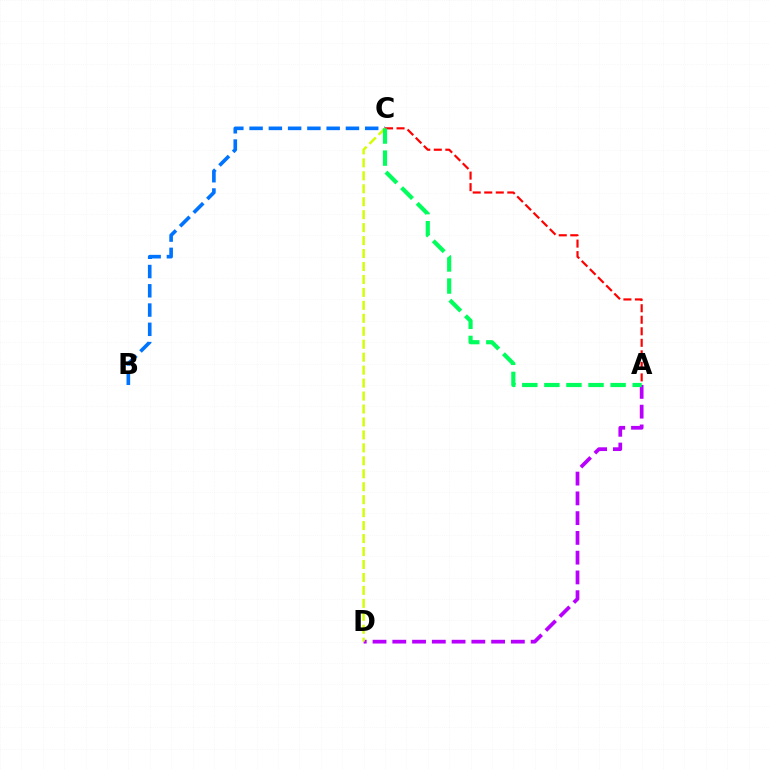{('A', 'D'): [{'color': '#b900ff', 'line_style': 'dashed', 'thickness': 2.68}], ('B', 'C'): [{'color': '#0074ff', 'line_style': 'dashed', 'thickness': 2.62}], ('A', 'C'): [{'color': '#ff0000', 'line_style': 'dashed', 'thickness': 1.57}, {'color': '#00ff5c', 'line_style': 'dashed', 'thickness': 3.0}], ('C', 'D'): [{'color': '#d1ff00', 'line_style': 'dashed', 'thickness': 1.76}]}